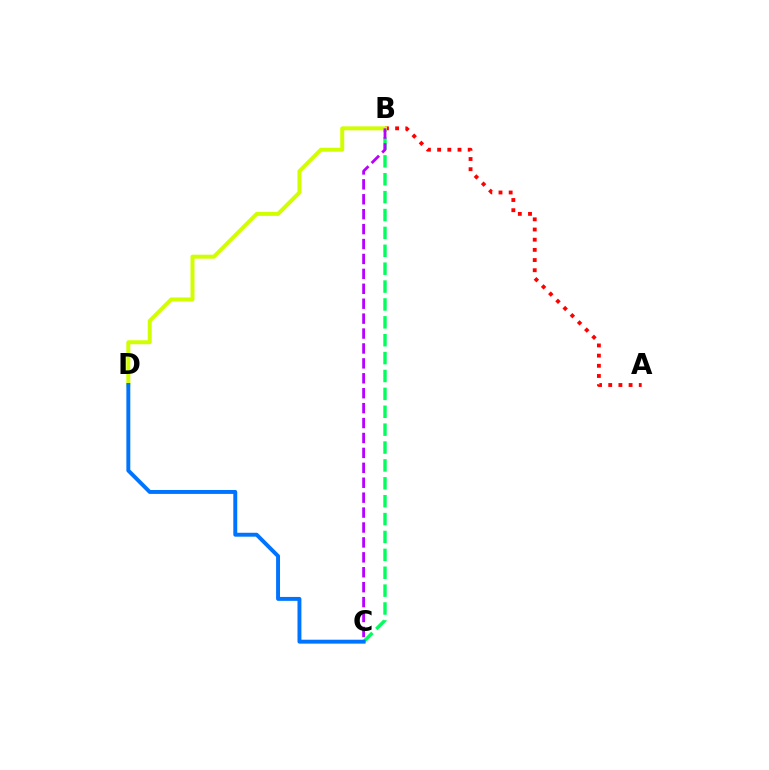{('A', 'B'): [{'color': '#ff0000', 'line_style': 'dotted', 'thickness': 2.77}], ('B', 'C'): [{'color': '#00ff5c', 'line_style': 'dashed', 'thickness': 2.43}, {'color': '#b900ff', 'line_style': 'dashed', 'thickness': 2.03}], ('B', 'D'): [{'color': '#d1ff00', 'line_style': 'solid', 'thickness': 2.87}], ('C', 'D'): [{'color': '#0074ff', 'line_style': 'solid', 'thickness': 2.82}]}